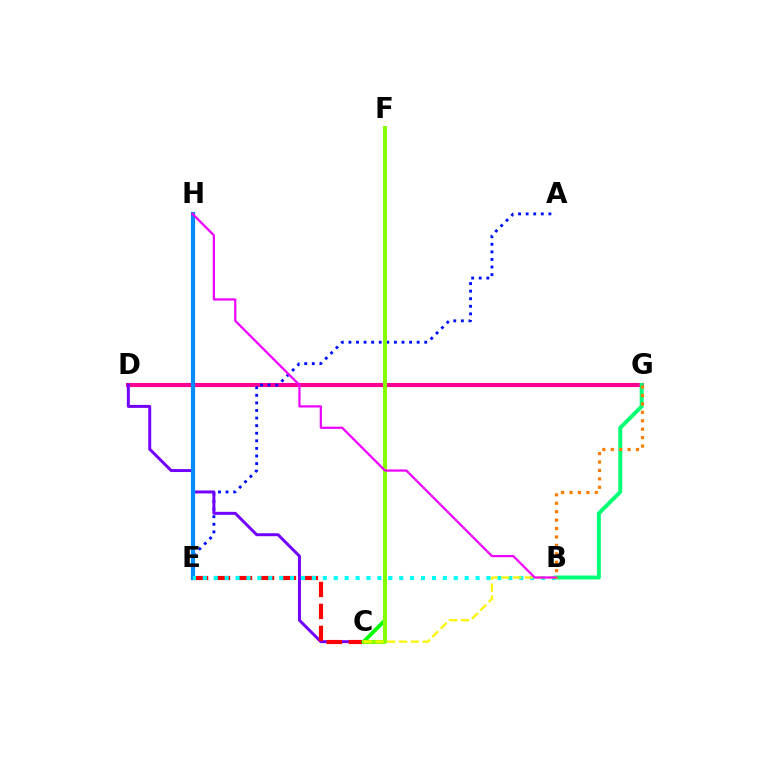{('D', 'G'): [{'color': '#ff0094', 'line_style': 'solid', 'thickness': 2.95}], ('A', 'E'): [{'color': '#0010ff', 'line_style': 'dotted', 'thickness': 2.06}], ('C', 'D'): [{'color': '#7200ff', 'line_style': 'solid', 'thickness': 2.13}], ('C', 'E'): [{'color': '#ff0000', 'line_style': 'dashed', 'thickness': 2.99}], ('C', 'F'): [{'color': '#08ff00', 'line_style': 'solid', 'thickness': 2.73}, {'color': '#84ff00', 'line_style': 'solid', 'thickness': 2.89}], ('E', 'H'): [{'color': '#008cff', 'line_style': 'solid', 'thickness': 3.0}], ('B', 'G'): [{'color': '#00ff74', 'line_style': 'solid', 'thickness': 2.83}, {'color': '#ff7c00', 'line_style': 'dotted', 'thickness': 2.29}], ('B', 'E'): [{'color': '#00fff6', 'line_style': 'dotted', 'thickness': 2.96}], ('B', 'C'): [{'color': '#fcf500', 'line_style': 'dashed', 'thickness': 1.6}], ('B', 'H'): [{'color': '#ee00ff', 'line_style': 'solid', 'thickness': 1.6}]}